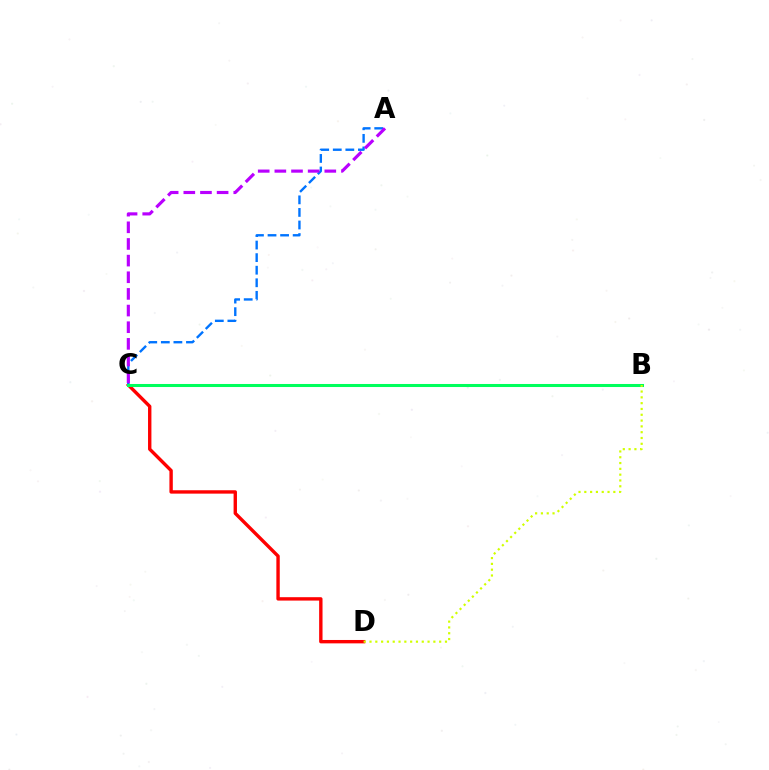{('C', 'D'): [{'color': '#ff0000', 'line_style': 'solid', 'thickness': 2.44}], ('A', 'C'): [{'color': '#0074ff', 'line_style': 'dashed', 'thickness': 1.71}, {'color': '#b900ff', 'line_style': 'dashed', 'thickness': 2.26}], ('B', 'C'): [{'color': '#00ff5c', 'line_style': 'solid', 'thickness': 2.19}], ('B', 'D'): [{'color': '#d1ff00', 'line_style': 'dotted', 'thickness': 1.58}]}